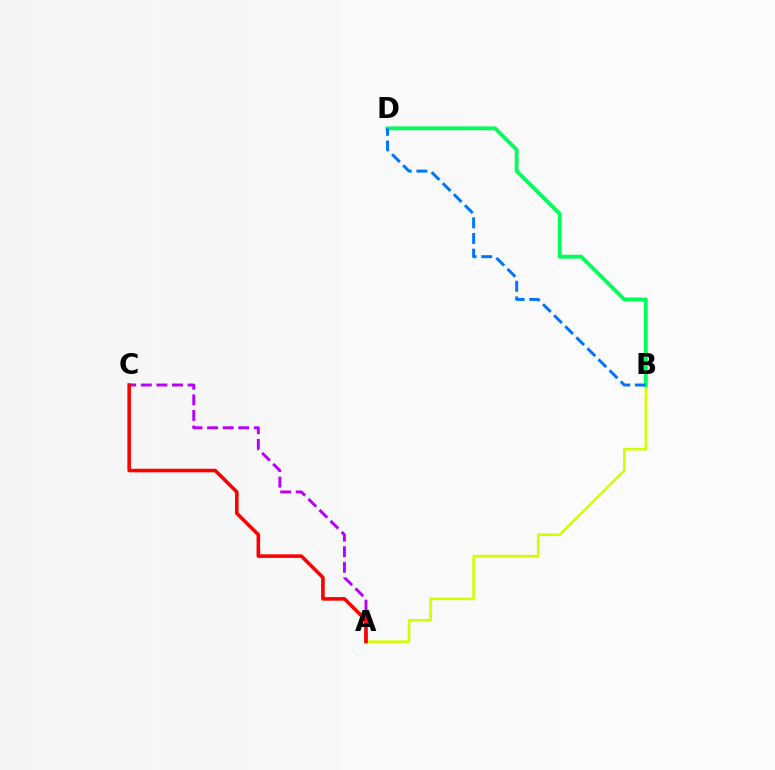{('A', 'B'): [{'color': '#d1ff00', 'line_style': 'solid', 'thickness': 1.85}], ('B', 'D'): [{'color': '#00ff5c', 'line_style': 'solid', 'thickness': 2.76}, {'color': '#0074ff', 'line_style': 'dashed', 'thickness': 2.13}], ('A', 'C'): [{'color': '#b900ff', 'line_style': 'dashed', 'thickness': 2.12}, {'color': '#ff0000', 'line_style': 'solid', 'thickness': 2.57}]}